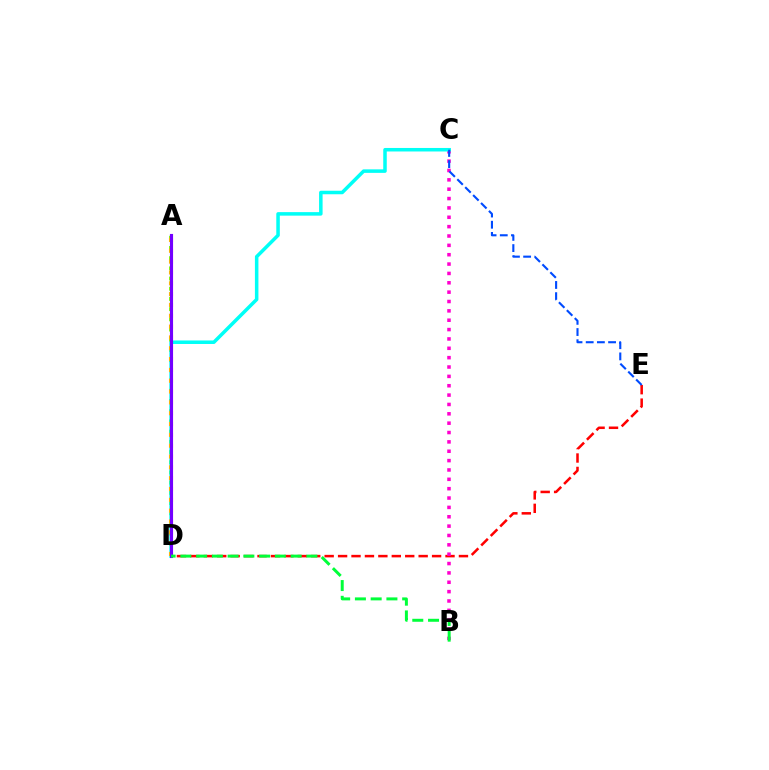{('D', 'E'): [{'color': '#ff0000', 'line_style': 'dashed', 'thickness': 1.82}], ('B', 'C'): [{'color': '#ff00cf', 'line_style': 'dotted', 'thickness': 2.54}], ('A', 'D'): [{'color': '#84ff00', 'line_style': 'dotted', 'thickness': 2.77}, {'color': '#ffbd00', 'line_style': 'dotted', 'thickness': 2.94}, {'color': '#7200ff', 'line_style': 'solid', 'thickness': 2.25}], ('C', 'D'): [{'color': '#00fff6', 'line_style': 'solid', 'thickness': 2.53}], ('B', 'D'): [{'color': '#00ff39', 'line_style': 'dashed', 'thickness': 2.14}], ('C', 'E'): [{'color': '#004bff', 'line_style': 'dashed', 'thickness': 1.52}]}